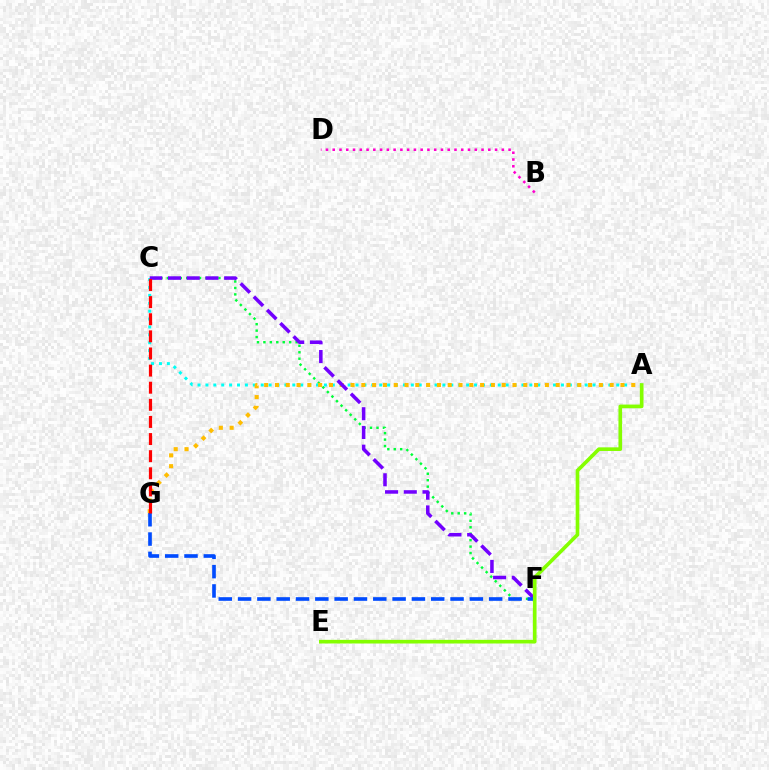{('B', 'D'): [{'color': '#ff00cf', 'line_style': 'dotted', 'thickness': 1.84}], ('C', 'F'): [{'color': '#00ff39', 'line_style': 'dotted', 'thickness': 1.75}, {'color': '#7200ff', 'line_style': 'dashed', 'thickness': 2.54}], ('A', 'C'): [{'color': '#00fff6', 'line_style': 'dotted', 'thickness': 2.15}], ('A', 'G'): [{'color': '#ffbd00', 'line_style': 'dotted', 'thickness': 2.93}], ('F', 'G'): [{'color': '#004bff', 'line_style': 'dashed', 'thickness': 2.62}], ('C', 'G'): [{'color': '#ff0000', 'line_style': 'dashed', 'thickness': 2.33}], ('A', 'E'): [{'color': '#84ff00', 'line_style': 'solid', 'thickness': 2.62}]}